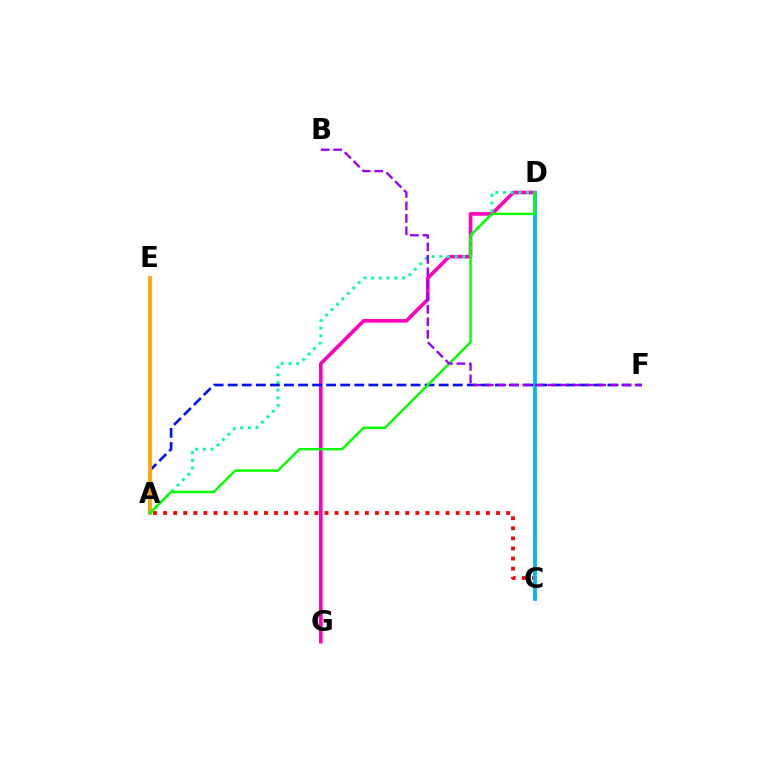{('A', 'C'): [{'color': '#ff0000', 'line_style': 'dotted', 'thickness': 2.74}], ('D', 'G'): [{'color': '#ff00bd', 'line_style': 'solid', 'thickness': 2.61}], ('C', 'D'): [{'color': '#b3ff00', 'line_style': 'dashed', 'thickness': 1.61}, {'color': '#00b5ff', 'line_style': 'solid', 'thickness': 2.7}], ('A', 'D'): [{'color': '#00ff9d', 'line_style': 'dotted', 'thickness': 2.09}, {'color': '#08ff00', 'line_style': 'solid', 'thickness': 1.75}], ('A', 'F'): [{'color': '#0010ff', 'line_style': 'dashed', 'thickness': 1.91}], ('A', 'E'): [{'color': '#ffa500', 'line_style': 'solid', 'thickness': 2.72}], ('B', 'F'): [{'color': '#9b00ff', 'line_style': 'dashed', 'thickness': 1.7}]}